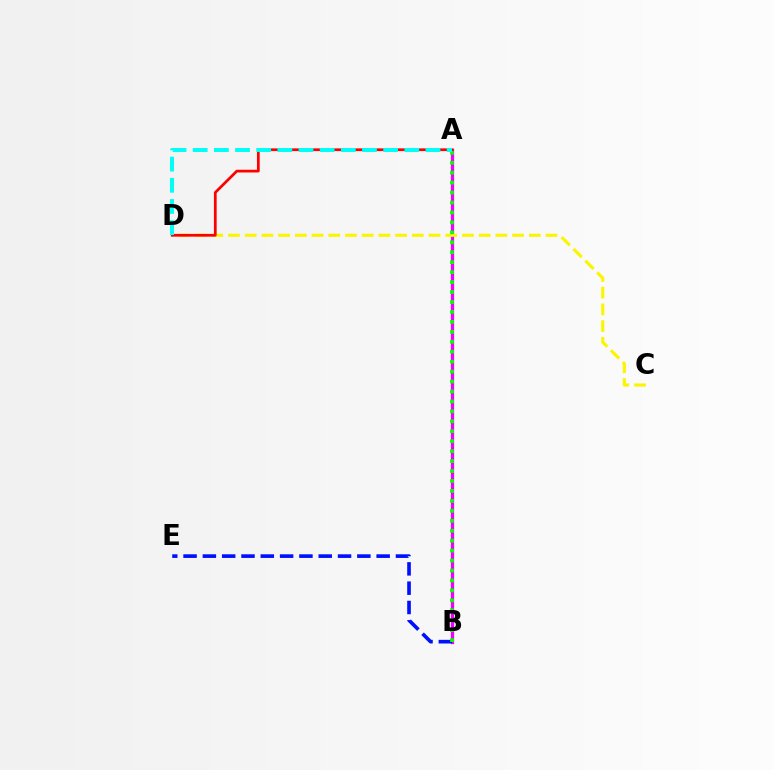{('A', 'B'): [{'color': '#ee00ff', 'line_style': 'solid', 'thickness': 2.36}, {'color': '#08ff00', 'line_style': 'dotted', 'thickness': 2.7}], ('B', 'E'): [{'color': '#0010ff', 'line_style': 'dashed', 'thickness': 2.62}], ('C', 'D'): [{'color': '#fcf500', 'line_style': 'dashed', 'thickness': 2.27}], ('A', 'D'): [{'color': '#ff0000', 'line_style': 'solid', 'thickness': 1.97}, {'color': '#00fff6', 'line_style': 'dashed', 'thickness': 2.87}]}